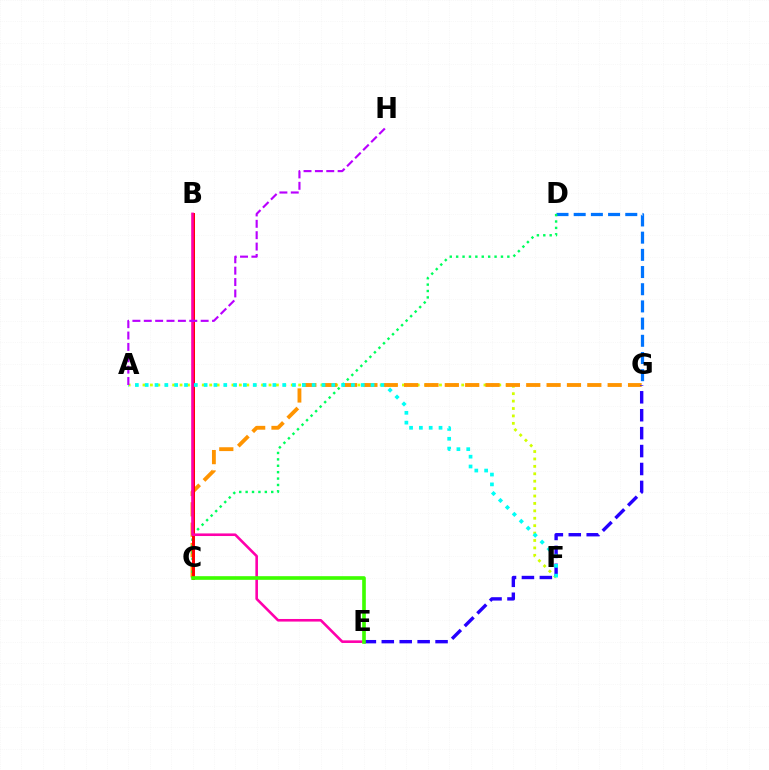{('A', 'F'): [{'color': '#d1ff00', 'line_style': 'dotted', 'thickness': 2.01}, {'color': '#00fff6', 'line_style': 'dotted', 'thickness': 2.67}], ('D', 'G'): [{'color': '#0074ff', 'line_style': 'dashed', 'thickness': 2.34}], ('C', 'G'): [{'color': '#ff9400', 'line_style': 'dashed', 'thickness': 2.77}], ('C', 'D'): [{'color': '#00ff5c', 'line_style': 'dotted', 'thickness': 1.74}], ('B', 'C'): [{'color': '#ff0000', 'line_style': 'solid', 'thickness': 2.14}], ('B', 'E'): [{'color': '#ff00ac', 'line_style': 'solid', 'thickness': 1.87}], ('E', 'G'): [{'color': '#2500ff', 'line_style': 'dashed', 'thickness': 2.44}], ('C', 'E'): [{'color': '#3dff00', 'line_style': 'solid', 'thickness': 2.62}], ('A', 'H'): [{'color': '#b900ff', 'line_style': 'dashed', 'thickness': 1.55}]}